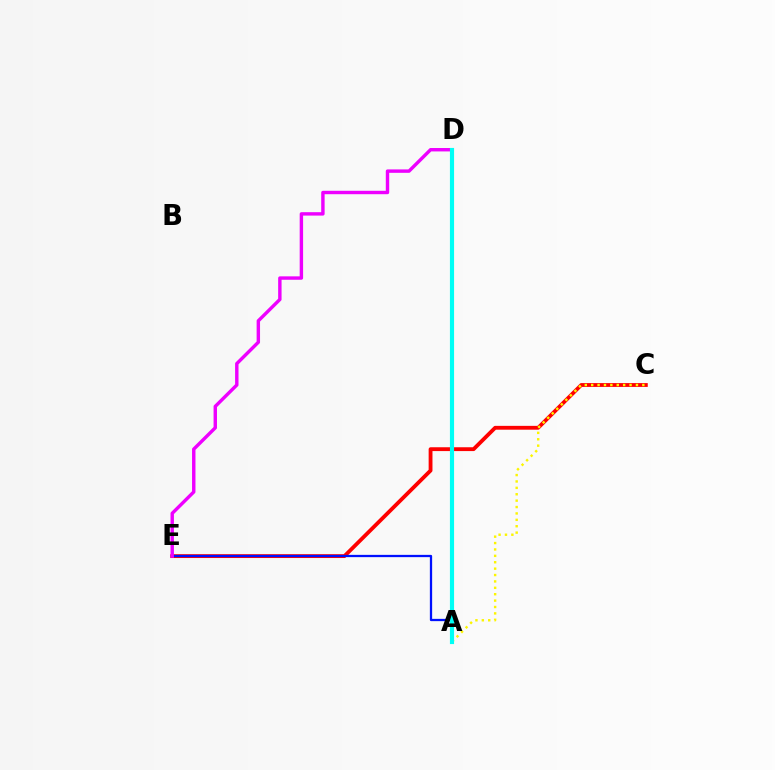{('C', 'E'): [{'color': '#ff0000', 'line_style': 'solid', 'thickness': 2.76}], ('A', 'E'): [{'color': '#0010ff', 'line_style': 'solid', 'thickness': 1.64}], ('A', 'D'): [{'color': '#08ff00', 'line_style': 'solid', 'thickness': 1.91}, {'color': '#00fff6', 'line_style': 'solid', 'thickness': 2.99}], ('A', 'C'): [{'color': '#fcf500', 'line_style': 'dotted', 'thickness': 1.74}], ('D', 'E'): [{'color': '#ee00ff', 'line_style': 'solid', 'thickness': 2.46}]}